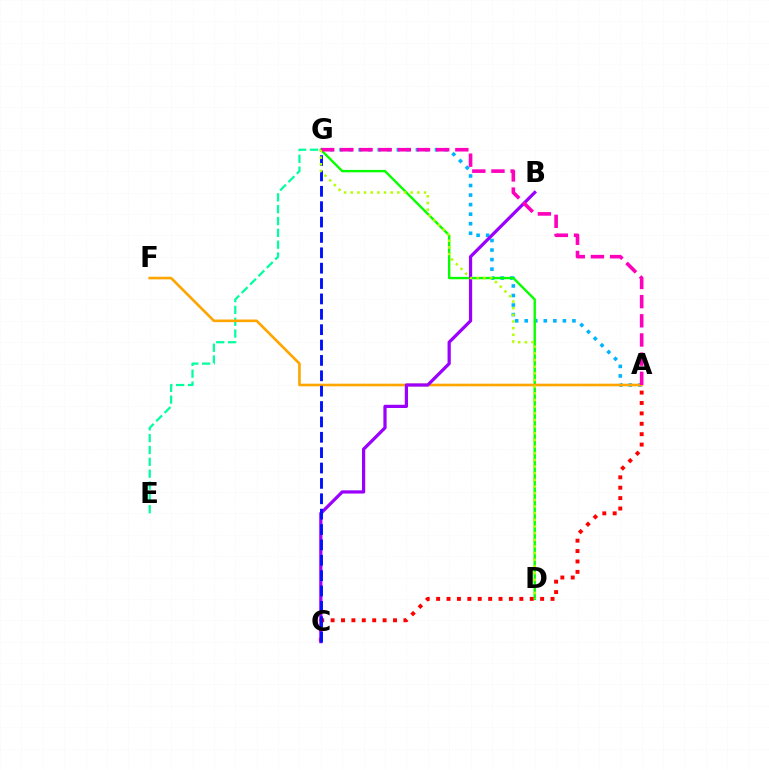{('A', 'G'): [{'color': '#00b5ff', 'line_style': 'dotted', 'thickness': 2.59}, {'color': '#ff00bd', 'line_style': 'dashed', 'thickness': 2.6}], ('D', 'G'): [{'color': '#08ff00', 'line_style': 'solid', 'thickness': 1.72}, {'color': '#b3ff00', 'line_style': 'dotted', 'thickness': 1.81}], ('E', 'G'): [{'color': '#00ff9d', 'line_style': 'dashed', 'thickness': 1.61}], ('A', 'F'): [{'color': '#ffa500', 'line_style': 'solid', 'thickness': 1.9}], ('A', 'C'): [{'color': '#ff0000', 'line_style': 'dotted', 'thickness': 2.83}], ('B', 'C'): [{'color': '#9b00ff', 'line_style': 'solid', 'thickness': 2.32}], ('C', 'G'): [{'color': '#0010ff', 'line_style': 'dashed', 'thickness': 2.09}]}